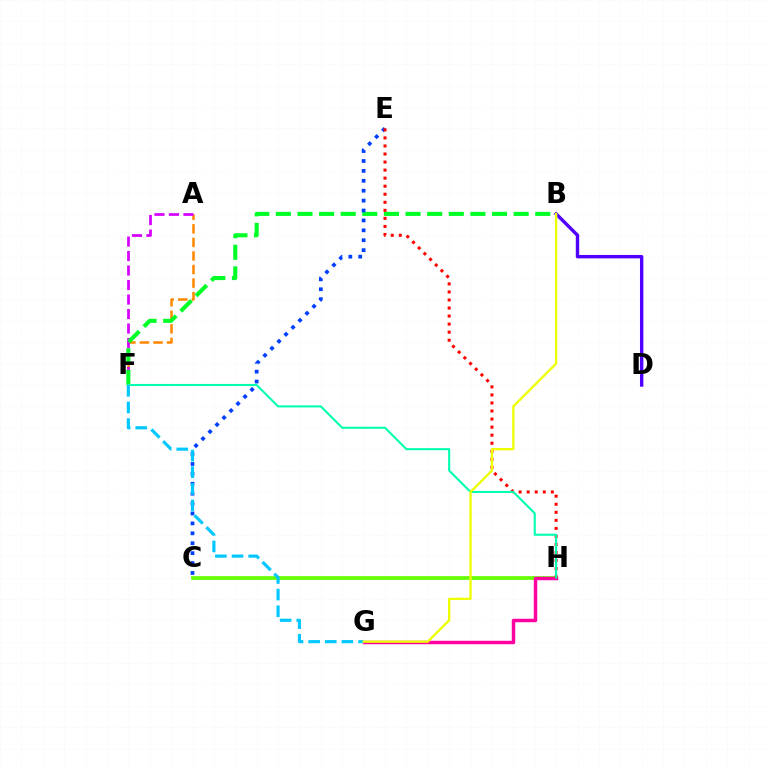{('A', 'F'): [{'color': '#ff8800', 'line_style': 'dashed', 'thickness': 1.84}, {'color': '#d600ff', 'line_style': 'dashed', 'thickness': 1.97}], ('B', 'F'): [{'color': '#00ff27', 'line_style': 'dashed', 'thickness': 2.94}], ('C', 'H'): [{'color': '#66ff00', 'line_style': 'solid', 'thickness': 2.67}], ('G', 'H'): [{'color': '#ff00a0', 'line_style': 'solid', 'thickness': 2.49}], ('C', 'E'): [{'color': '#003fff', 'line_style': 'dotted', 'thickness': 2.69}], ('E', 'H'): [{'color': '#ff0000', 'line_style': 'dotted', 'thickness': 2.19}], ('B', 'D'): [{'color': '#4f00ff', 'line_style': 'solid', 'thickness': 2.45}], ('F', 'H'): [{'color': '#00ffaf', 'line_style': 'solid', 'thickness': 1.5}], ('F', 'G'): [{'color': '#00c7ff', 'line_style': 'dashed', 'thickness': 2.26}], ('B', 'G'): [{'color': '#eeff00', 'line_style': 'solid', 'thickness': 1.65}]}